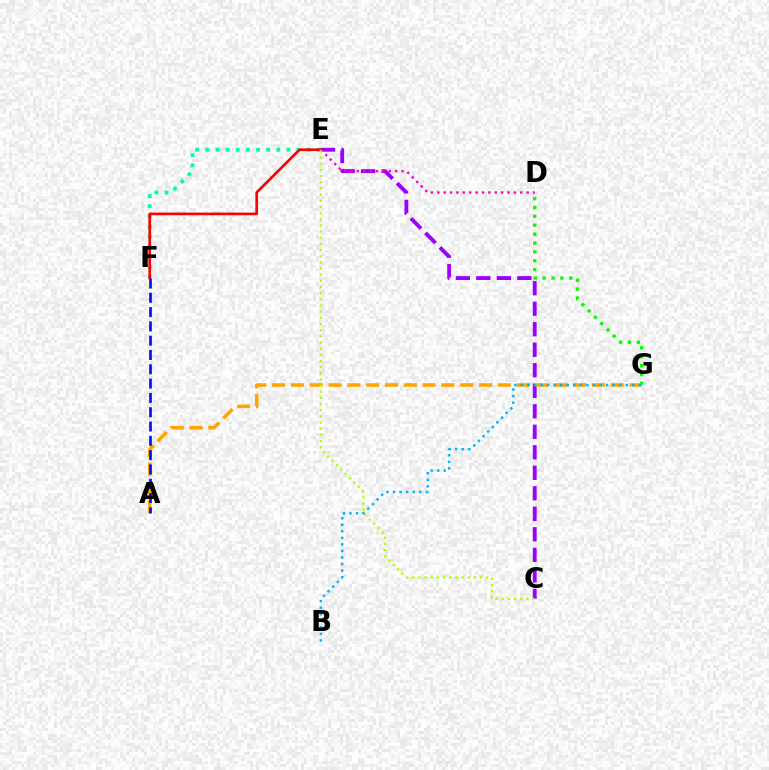{('D', 'G'): [{'color': '#08ff00', 'line_style': 'dotted', 'thickness': 2.41}], ('E', 'F'): [{'color': '#00ff9d', 'line_style': 'dotted', 'thickness': 2.76}, {'color': '#ff0000', 'line_style': 'solid', 'thickness': 1.91}], ('C', 'E'): [{'color': '#9b00ff', 'line_style': 'dashed', 'thickness': 2.79}, {'color': '#b3ff00', 'line_style': 'dotted', 'thickness': 1.67}], ('A', 'G'): [{'color': '#ffa500', 'line_style': 'dashed', 'thickness': 2.55}], ('B', 'G'): [{'color': '#00b5ff', 'line_style': 'dotted', 'thickness': 1.78}], ('D', 'E'): [{'color': '#ff00bd', 'line_style': 'dotted', 'thickness': 1.73}], ('A', 'F'): [{'color': '#0010ff', 'line_style': 'dashed', 'thickness': 1.94}]}